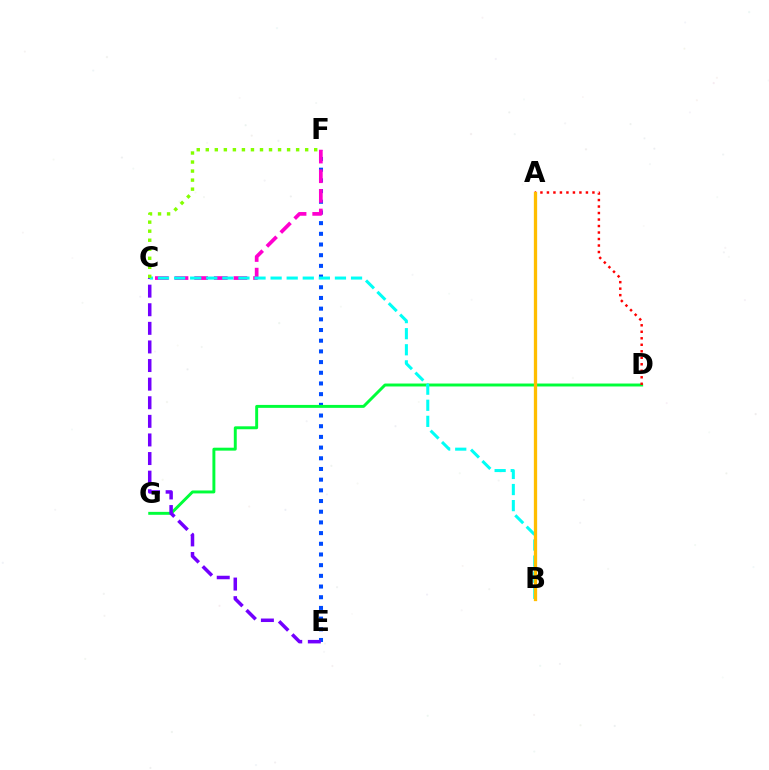{('E', 'F'): [{'color': '#004bff', 'line_style': 'dotted', 'thickness': 2.9}], ('D', 'G'): [{'color': '#00ff39', 'line_style': 'solid', 'thickness': 2.11}], ('C', 'F'): [{'color': '#ff00cf', 'line_style': 'dashed', 'thickness': 2.67}, {'color': '#84ff00', 'line_style': 'dotted', 'thickness': 2.45}], ('C', 'E'): [{'color': '#7200ff', 'line_style': 'dashed', 'thickness': 2.53}], ('B', 'C'): [{'color': '#00fff6', 'line_style': 'dashed', 'thickness': 2.19}], ('A', 'D'): [{'color': '#ff0000', 'line_style': 'dotted', 'thickness': 1.77}], ('A', 'B'): [{'color': '#ffbd00', 'line_style': 'solid', 'thickness': 2.37}]}